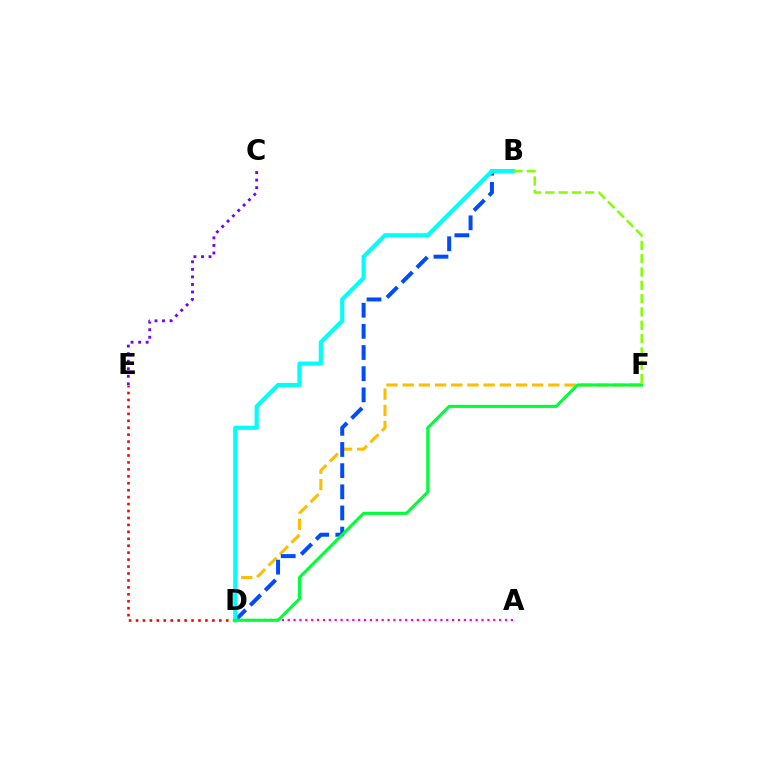{('D', 'F'): [{'color': '#ffbd00', 'line_style': 'dashed', 'thickness': 2.2}, {'color': '#00ff39', 'line_style': 'solid', 'thickness': 2.22}], ('B', 'D'): [{'color': '#004bff', 'line_style': 'dashed', 'thickness': 2.87}, {'color': '#00fff6', 'line_style': 'solid', 'thickness': 2.98}], ('A', 'D'): [{'color': '#ff00cf', 'line_style': 'dotted', 'thickness': 1.6}], ('C', 'E'): [{'color': '#7200ff', 'line_style': 'dotted', 'thickness': 2.05}], ('D', 'E'): [{'color': '#ff0000', 'line_style': 'dotted', 'thickness': 1.89}], ('B', 'F'): [{'color': '#84ff00', 'line_style': 'dashed', 'thickness': 1.81}]}